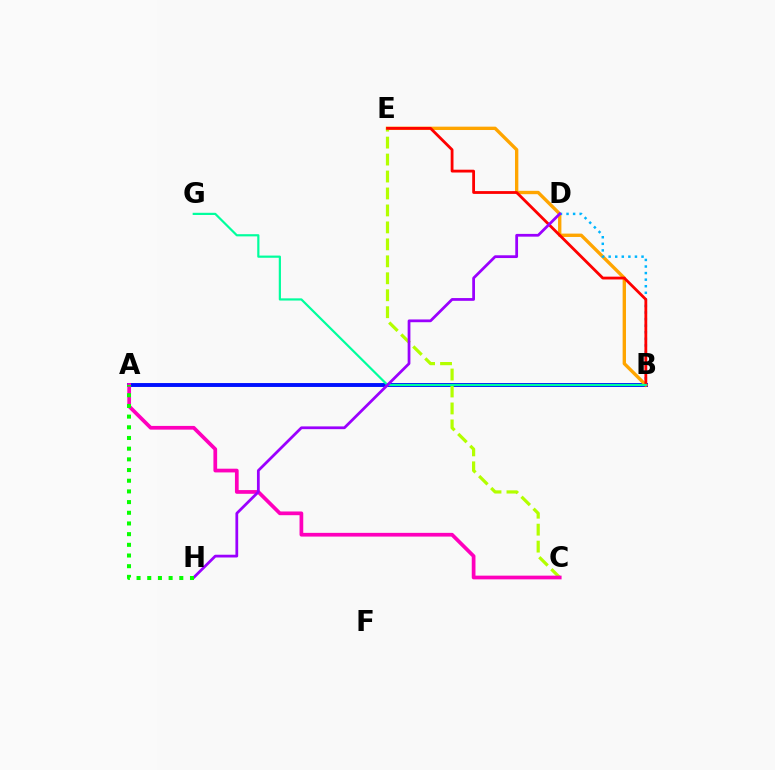{('A', 'B'): [{'color': '#0010ff', 'line_style': 'solid', 'thickness': 2.81}], ('B', 'E'): [{'color': '#ffa500', 'line_style': 'solid', 'thickness': 2.42}, {'color': '#ff0000', 'line_style': 'solid', 'thickness': 2.02}], ('B', 'D'): [{'color': '#00b5ff', 'line_style': 'dotted', 'thickness': 1.79}], ('C', 'E'): [{'color': '#b3ff00', 'line_style': 'dashed', 'thickness': 2.3}], ('A', 'C'): [{'color': '#ff00bd', 'line_style': 'solid', 'thickness': 2.68}], ('B', 'G'): [{'color': '#00ff9d', 'line_style': 'solid', 'thickness': 1.58}], ('D', 'H'): [{'color': '#9b00ff', 'line_style': 'solid', 'thickness': 1.99}], ('A', 'H'): [{'color': '#08ff00', 'line_style': 'dotted', 'thickness': 2.9}]}